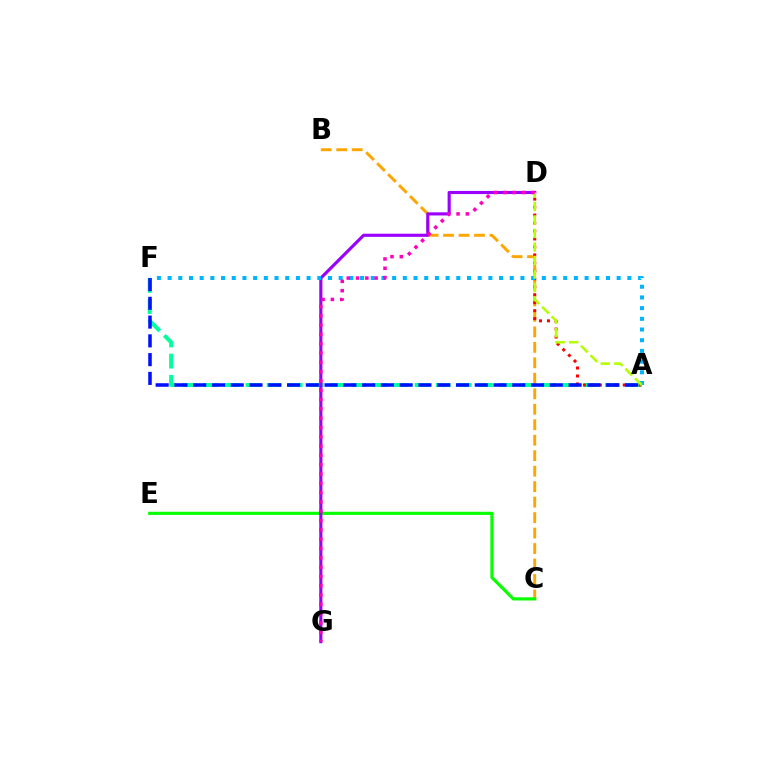{('A', 'F'): [{'color': '#00ff9d', 'line_style': 'dashed', 'thickness': 2.87}, {'color': '#0010ff', 'line_style': 'dashed', 'thickness': 2.55}, {'color': '#00b5ff', 'line_style': 'dotted', 'thickness': 2.91}], ('B', 'C'): [{'color': '#ffa500', 'line_style': 'dashed', 'thickness': 2.1}], ('A', 'D'): [{'color': '#ff0000', 'line_style': 'dotted', 'thickness': 2.16}, {'color': '#b3ff00', 'line_style': 'dashed', 'thickness': 1.84}], ('C', 'E'): [{'color': '#08ff00', 'line_style': 'solid', 'thickness': 2.28}], ('D', 'G'): [{'color': '#9b00ff', 'line_style': 'solid', 'thickness': 2.25}, {'color': '#ff00bd', 'line_style': 'dotted', 'thickness': 2.53}]}